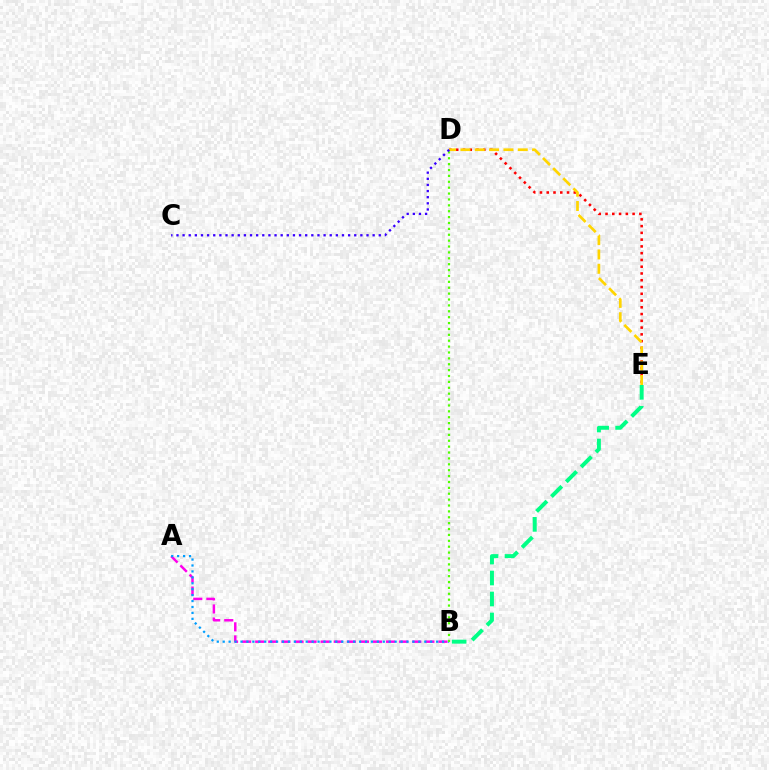{('A', 'B'): [{'color': '#ff00ed', 'line_style': 'dashed', 'thickness': 1.78}, {'color': '#009eff', 'line_style': 'dotted', 'thickness': 1.61}], ('B', 'E'): [{'color': '#00ff86', 'line_style': 'dashed', 'thickness': 2.85}], ('D', 'E'): [{'color': '#ff0000', 'line_style': 'dotted', 'thickness': 1.84}, {'color': '#ffd500', 'line_style': 'dashed', 'thickness': 1.95}], ('B', 'D'): [{'color': '#4fff00', 'line_style': 'dotted', 'thickness': 1.6}], ('C', 'D'): [{'color': '#3700ff', 'line_style': 'dotted', 'thickness': 1.67}]}